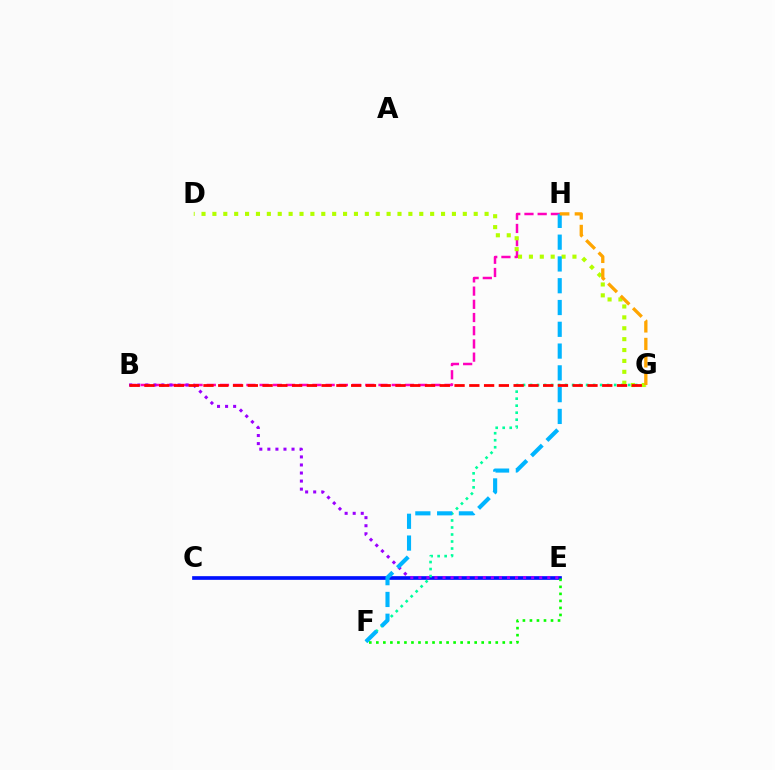{('C', 'E'): [{'color': '#0010ff', 'line_style': 'solid', 'thickness': 2.65}], ('F', 'G'): [{'color': '#00ff9d', 'line_style': 'dotted', 'thickness': 1.9}], ('B', 'H'): [{'color': '#ff00bd', 'line_style': 'dashed', 'thickness': 1.79}], ('D', 'G'): [{'color': '#b3ff00', 'line_style': 'dotted', 'thickness': 2.96}], ('B', 'E'): [{'color': '#9b00ff', 'line_style': 'dotted', 'thickness': 2.19}], ('F', 'H'): [{'color': '#00b5ff', 'line_style': 'dashed', 'thickness': 2.96}], ('B', 'G'): [{'color': '#ff0000', 'line_style': 'dashed', 'thickness': 2.01}], ('G', 'H'): [{'color': '#ffa500', 'line_style': 'dashed', 'thickness': 2.38}], ('E', 'F'): [{'color': '#08ff00', 'line_style': 'dotted', 'thickness': 1.91}]}